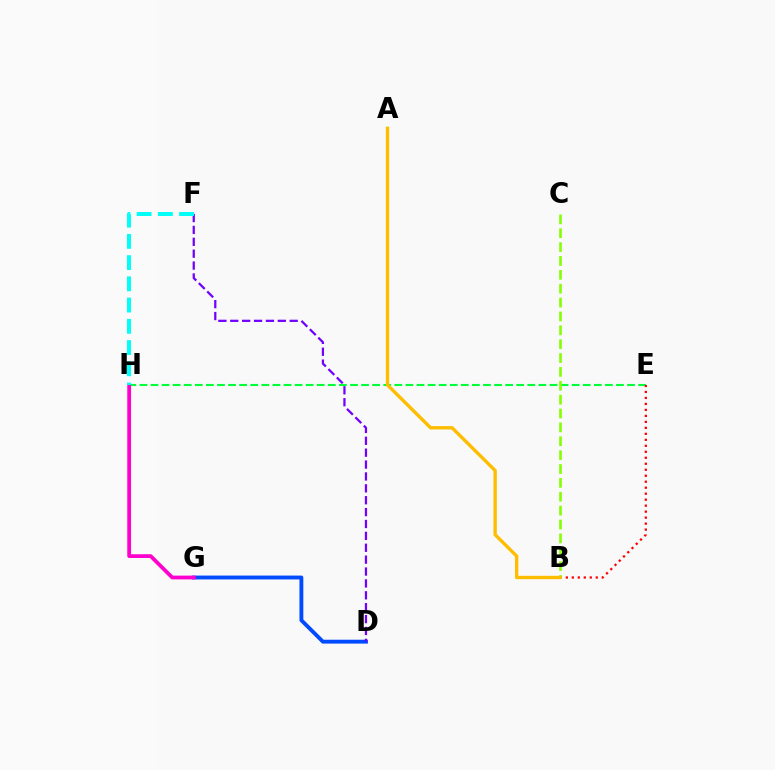{('E', 'H'): [{'color': '#00ff39', 'line_style': 'dashed', 'thickness': 1.51}], ('D', 'G'): [{'color': '#004bff', 'line_style': 'solid', 'thickness': 2.79}], ('B', 'E'): [{'color': '#ff0000', 'line_style': 'dotted', 'thickness': 1.63}], ('G', 'H'): [{'color': '#ff00cf', 'line_style': 'solid', 'thickness': 2.72}], ('B', 'C'): [{'color': '#84ff00', 'line_style': 'dashed', 'thickness': 1.88}], ('A', 'B'): [{'color': '#ffbd00', 'line_style': 'solid', 'thickness': 2.41}], ('D', 'F'): [{'color': '#7200ff', 'line_style': 'dashed', 'thickness': 1.61}], ('F', 'H'): [{'color': '#00fff6', 'line_style': 'dashed', 'thickness': 2.88}]}